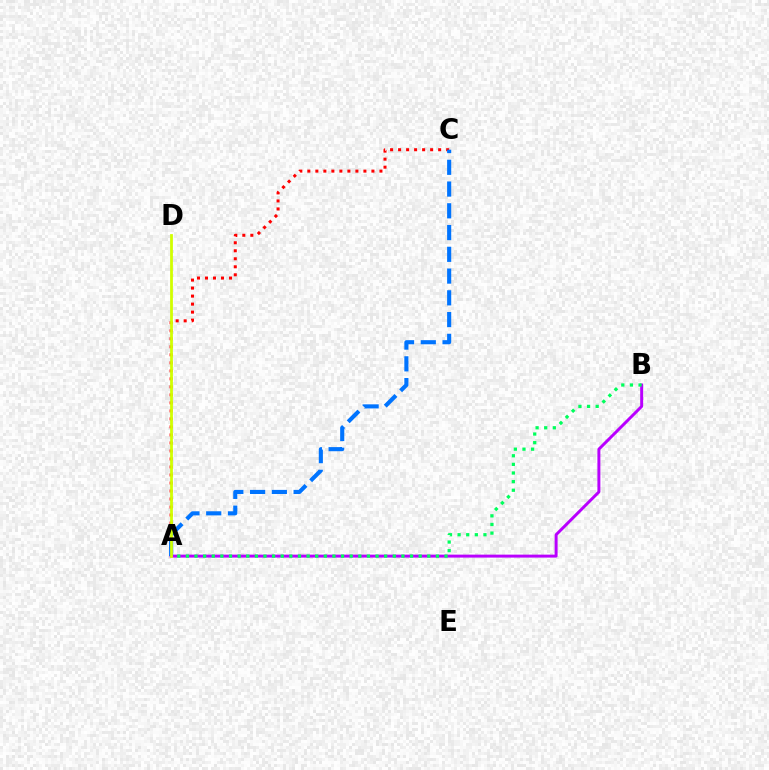{('A', 'B'): [{'color': '#b900ff', 'line_style': 'solid', 'thickness': 2.13}, {'color': '#00ff5c', 'line_style': 'dotted', 'thickness': 2.34}], ('A', 'C'): [{'color': '#ff0000', 'line_style': 'dotted', 'thickness': 2.18}, {'color': '#0074ff', 'line_style': 'dashed', 'thickness': 2.96}], ('A', 'D'): [{'color': '#d1ff00', 'line_style': 'solid', 'thickness': 1.99}]}